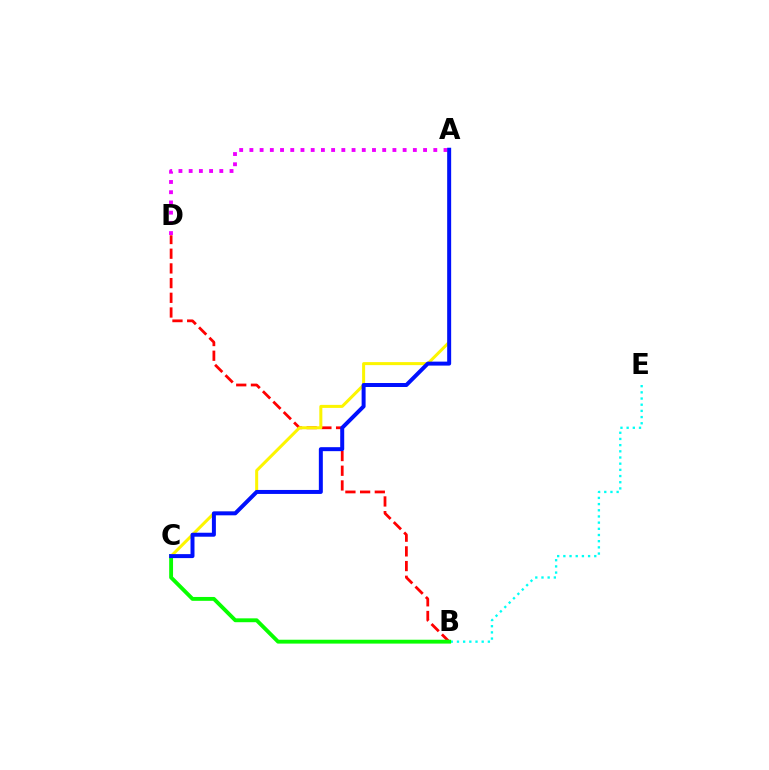{('B', 'D'): [{'color': '#ff0000', 'line_style': 'dashed', 'thickness': 2.0}], ('B', 'E'): [{'color': '#00fff6', 'line_style': 'dotted', 'thickness': 1.68}], ('B', 'C'): [{'color': '#08ff00', 'line_style': 'solid', 'thickness': 2.78}], ('A', 'C'): [{'color': '#fcf500', 'line_style': 'solid', 'thickness': 2.17}, {'color': '#0010ff', 'line_style': 'solid', 'thickness': 2.86}], ('A', 'D'): [{'color': '#ee00ff', 'line_style': 'dotted', 'thickness': 2.78}]}